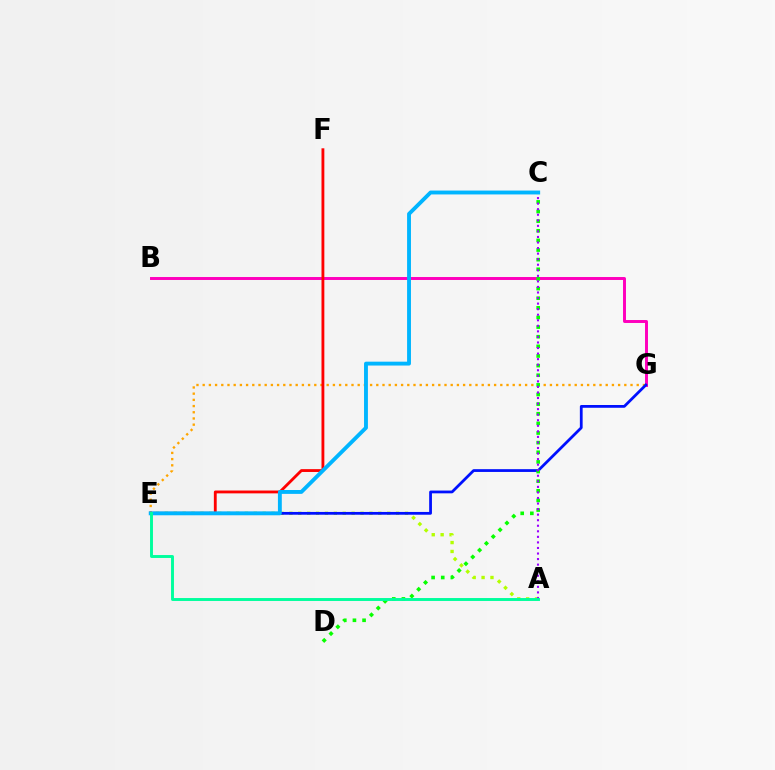{('B', 'G'): [{'color': '#ff00bd', 'line_style': 'solid', 'thickness': 2.12}], ('E', 'G'): [{'color': '#ffa500', 'line_style': 'dotted', 'thickness': 1.68}, {'color': '#0010ff', 'line_style': 'solid', 'thickness': 2.0}], ('A', 'E'): [{'color': '#b3ff00', 'line_style': 'dotted', 'thickness': 2.42}, {'color': '#00ff9d', 'line_style': 'solid', 'thickness': 2.1}], ('E', 'F'): [{'color': '#ff0000', 'line_style': 'solid', 'thickness': 2.04}], ('C', 'D'): [{'color': '#08ff00', 'line_style': 'dotted', 'thickness': 2.62}], ('A', 'C'): [{'color': '#9b00ff', 'line_style': 'dotted', 'thickness': 1.51}], ('C', 'E'): [{'color': '#00b5ff', 'line_style': 'solid', 'thickness': 2.79}]}